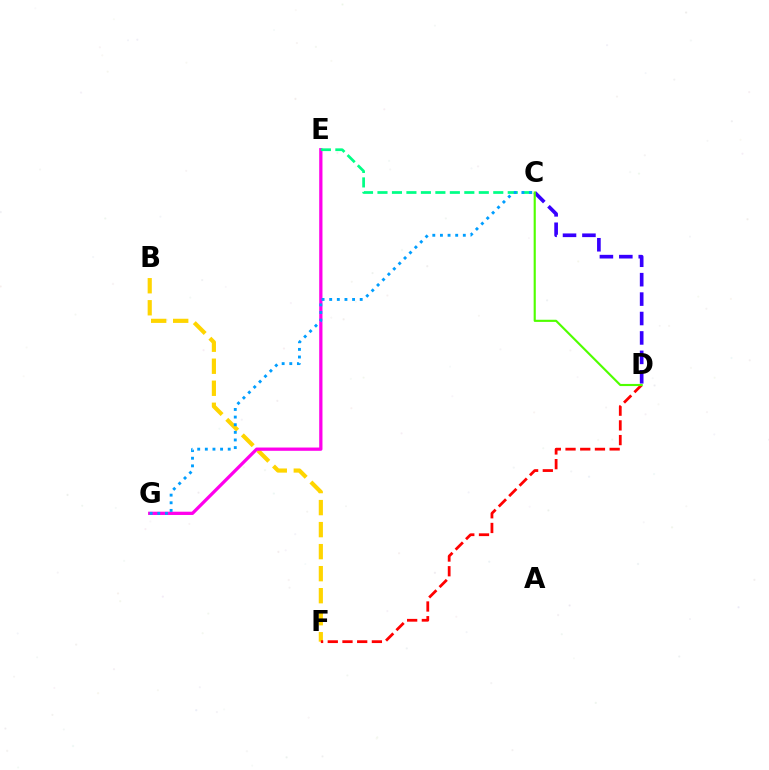{('C', 'D'): [{'color': '#3700ff', 'line_style': 'dashed', 'thickness': 2.64}, {'color': '#4fff00', 'line_style': 'solid', 'thickness': 1.54}], ('B', 'F'): [{'color': '#ffd500', 'line_style': 'dashed', 'thickness': 2.99}], ('D', 'F'): [{'color': '#ff0000', 'line_style': 'dashed', 'thickness': 2.0}], ('E', 'G'): [{'color': '#ff00ed', 'line_style': 'solid', 'thickness': 2.35}], ('C', 'E'): [{'color': '#00ff86', 'line_style': 'dashed', 'thickness': 1.97}], ('C', 'G'): [{'color': '#009eff', 'line_style': 'dotted', 'thickness': 2.07}]}